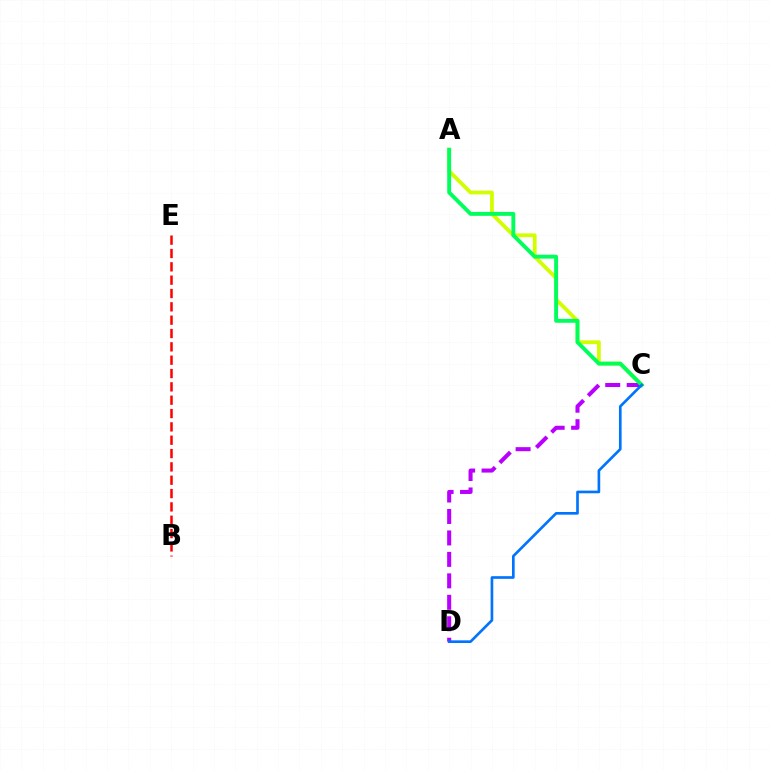{('A', 'C'): [{'color': '#d1ff00', 'line_style': 'solid', 'thickness': 2.73}, {'color': '#00ff5c', 'line_style': 'solid', 'thickness': 2.8}], ('C', 'D'): [{'color': '#b900ff', 'line_style': 'dashed', 'thickness': 2.91}, {'color': '#0074ff', 'line_style': 'solid', 'thickness': 1.91}], ('B', 'E'): [{'color': '#ff0000', 'line_style': 'dashed', 'thickness': 1.81}]}